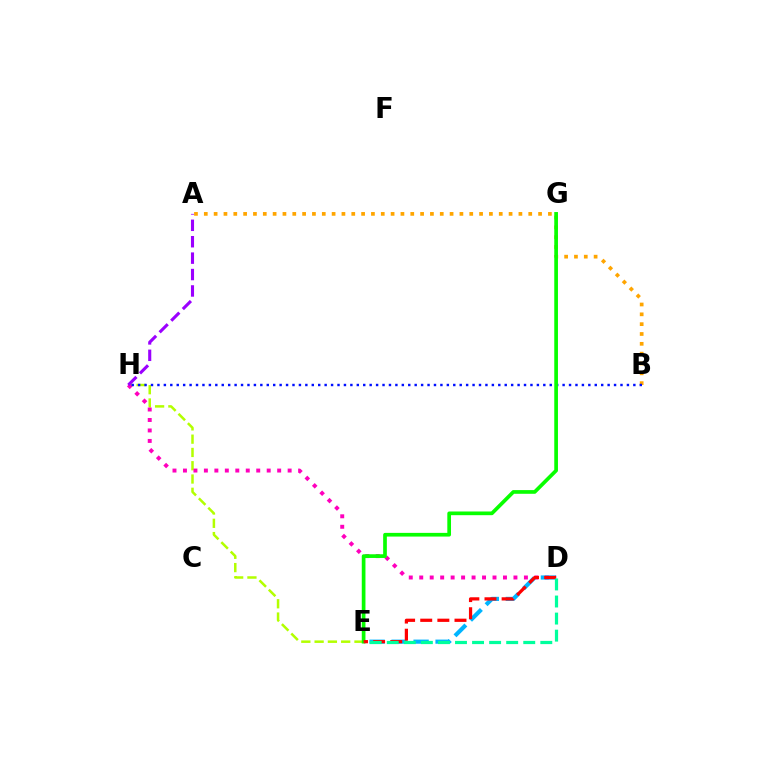{('E', 'H'): [{'color': '#b3ff00', 'line_style': 'dashed', 'thickness': 1.8}], ('D', 'H'): [{'color': '#ff00bd', 'line_style': 'dotted', 'thickness': 2.84}], ('A', 'B'): [{'color': '#ffa500', 'line_style': 'dotted', 'thickness': 2.67}], ('B', 'H'): [{'color': '#0010ff', 'line_style': 'dotted', 'thickness': 1.75}], ('D', 'E'): [{'color': '#00b5ff', 'line_style': 'dashed', 'thickness': 2.99}, {'color': '#ff0000', 'line_style': 'dashed', 'thickness': 2.33}, {'color': '#00ff9d', 'line_style': 'dashed', 'thickness': 2.32}], ('E', 'G'): [{'color': '#08ff00', 'line_style': 'solid', 'thickness': 2.66}], ('A', 'H'): [{'color': '#9b00ff', 'line_style': 'dashed', 'thickness': 2.23}]}